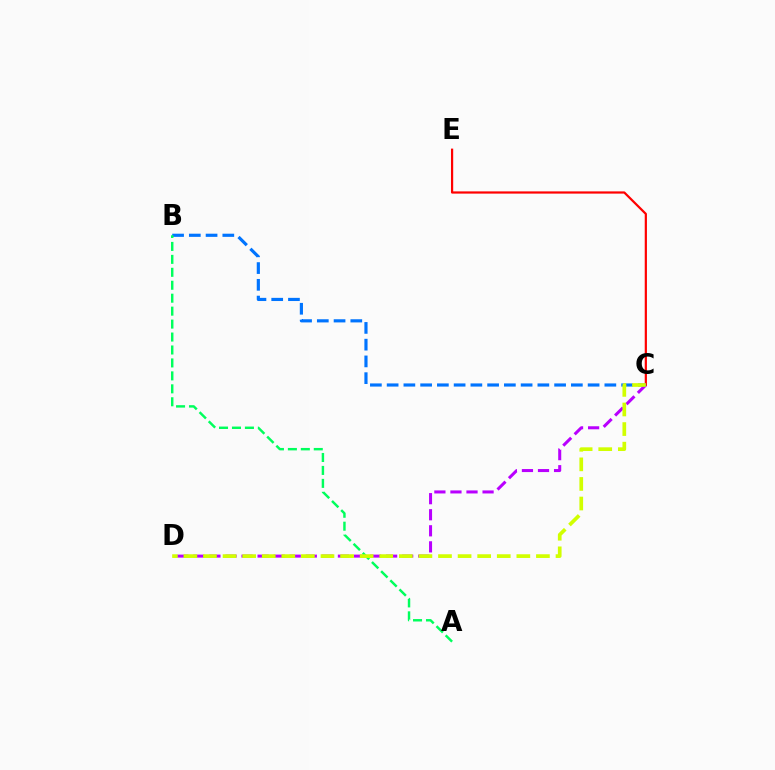{('C', 'E'): [{'color': '#ff0000', 'line_style': 'solid', 'thickness': 1.59}], ('C', 'D'): [{'color': '#b900ff', 'line_style': 'dashed', 'thickness': 2.18}, {'color': '#d1ff00', 'line_style': 'dashed', 'thickness': 2.66}], ('B', 'C'): [{'color': '#0074ff', 'line_style': 'dashed', 'thickness': 2.28}], ('A', 'B'): [{'color': '#00ff5c', 'line_style': 'dashed', 'thickness': 1.76}]}